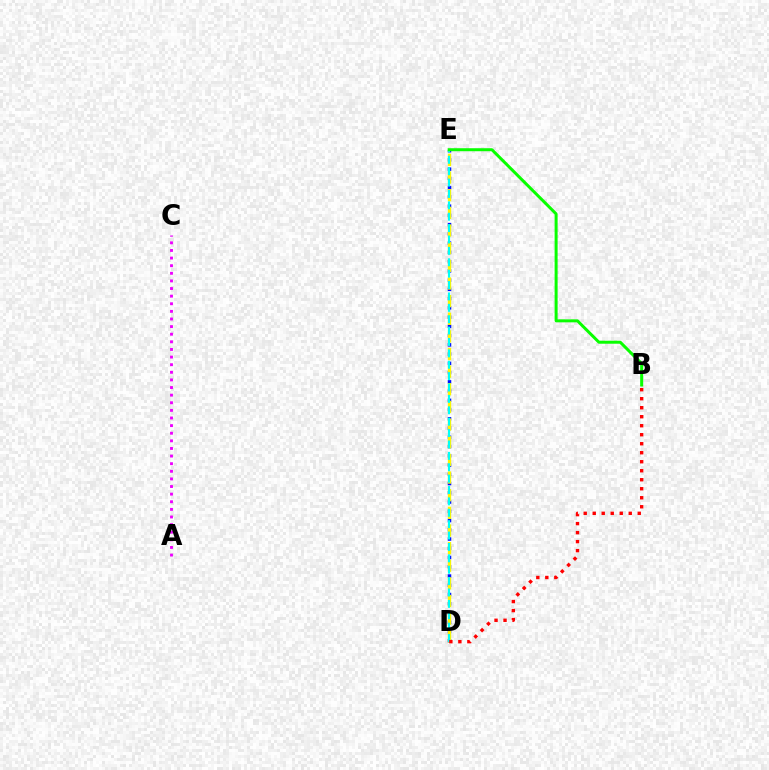{('D', 'E'): [{'color': '#0010ff', 'line_style': 'dotted', 'thickness': 2.51}, {'color': '#fcf500', 'line_style': 'dashed', 'thickness': 2.4}, {'color': '#00fff6', 'line_style': 'dashed', 'thickness': 1.55}], ('A', 'C'): [{'color': '#ee00ff', 'line_style': 'dotted', 'thickness': 2.07}], ('B', 'E'): [{'color': '#08ff00', 'line_style': 'solid', 'thickness': 2.16}], ('B', 'D'): [{'color': '#ff0000', 'line_style': 'dotted', 'thickness': 2.45}]}